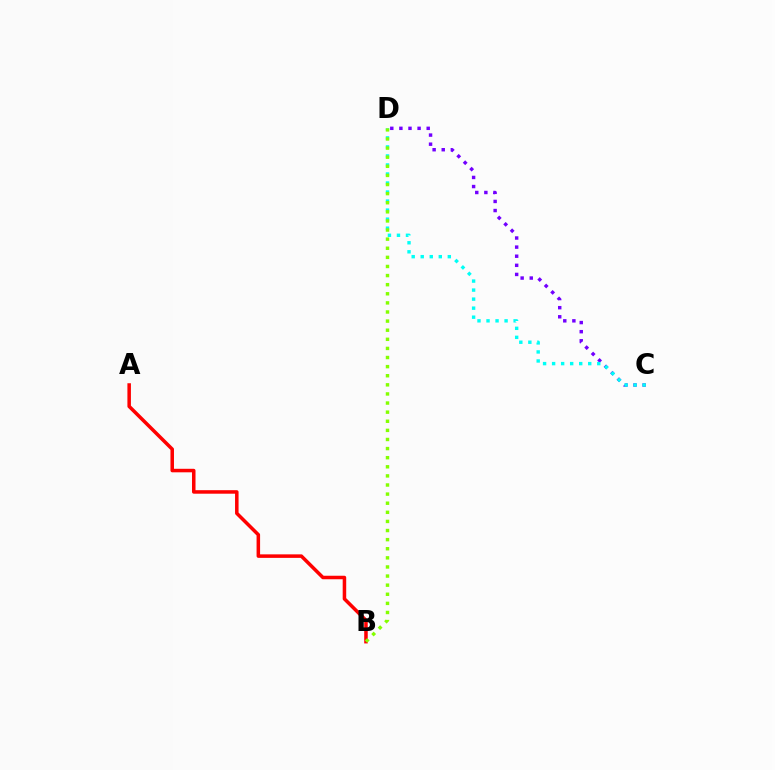{('C', 'D'): [{'color': '#7200ff', 'line_style': 'dotted', 'thickness': 2.47}, {'color': '#00fff6', 'line_style': 'dotted', 'thickness': 2.45}], ('A', 'B'): [{'color': '#ff0000', 'line_style': 'solid', 'thickness': 2.53}], ('B', 'D'): [{'color': '#84ff00', 'line_style': 'dotted', 'thickness': 2.47}]}